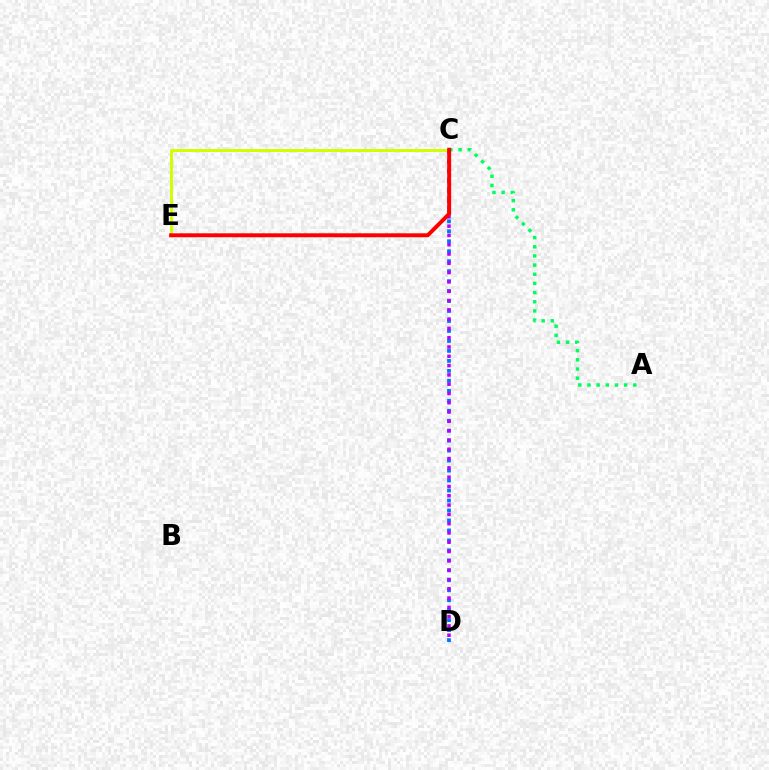{('C', 'D'): [{'color': '#0074ff', 'line_style': 'dotted', 'thickness': 2.71}, {'color': '#b900ff', 'line_style': 'dotted', 'thickness': 2.53}], ('C', 'E'): [{'color': '#d1ff00', 'line_style': 'solid', 'thickness': 2.15}, {'color': '#ff0000', 'line_style': 'solid', 'thickness': 2.84}], ('A', 'C'): [{'color': '#00ff5c', 'line_style': 'dotted', 'thickness': 2.49}]}